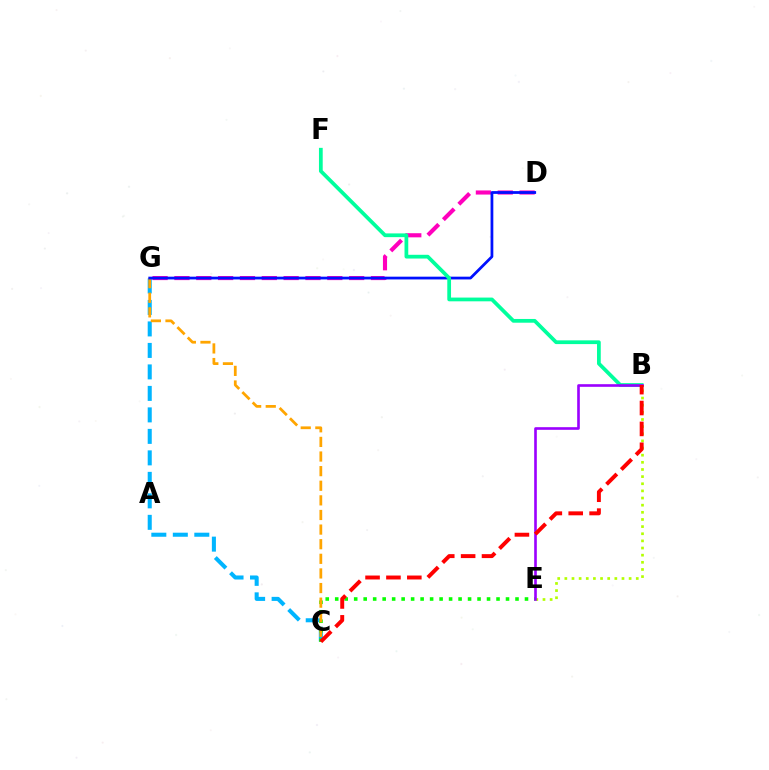{('D', 'G'): [{'color': '#ff00bd', 'line_style': 'dashed', 'thickness': 2.97}, {'color': '#0010ff', 'line_style': 'solid', 'thickness': 1.99}], ('B', 'E'): [{'color': '#b3ff00', 'line_style': 'dotted', 'thickness': 1.94}, {'color': '#9b00ff', 'line_style': 'solid', 'thickness': 1.89}], ('C', 'G'): [{'color': '#00b5ff', 'line_style': 'dashed', 'thickness': 2.92}, {'color': '#ffa500', 'line_style': 'dashed', 'thickness': 1.99}], ('C', 'E'): [{'color': '#08ff00', 'line_style': 'dotted', 'thickness': 2.58}], ('B', 'F'): [{'color': '#00ff9d', 'line_style': 'solid', 'thickness': 2.7}], ('B', 'C'): [{'color': '#ff0000', 'line_style': 'dashed', 'thickness': 2.84}]}